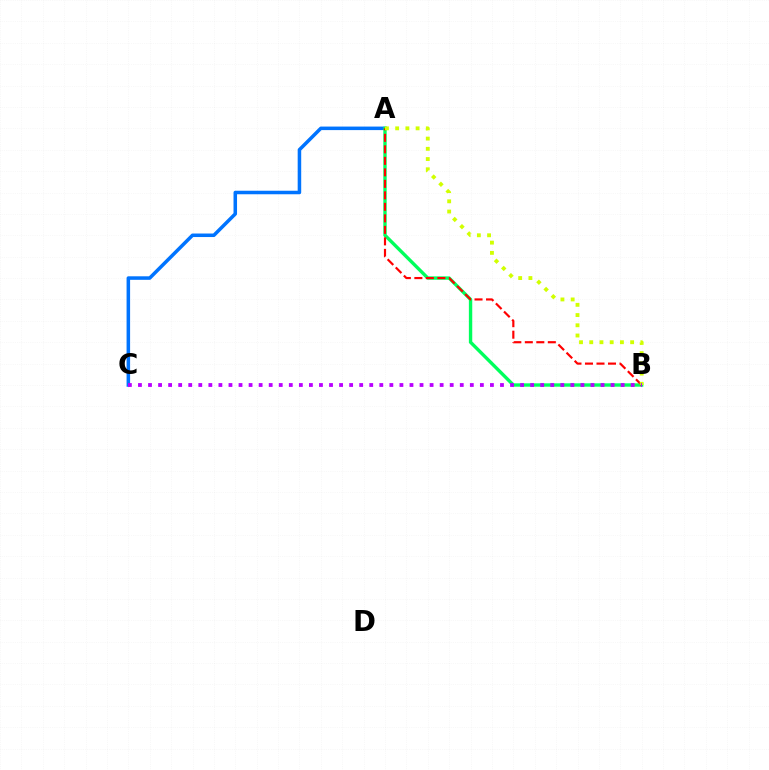{('A', 'C'): [{'color': '#0074ff', 'line_style': 'solid', 'thickness': 2.54}], ('A', 'B'): [{'color': '#00ff5c', 'line_style': 'solid', 'thickness': 2.43}, {'color': '#ff0000', 'line_style': 'dashed', 'thickness': 1.56}, {'color': '#d1ff00', 'line_style': 'dotted', 'thickness': 2.78}], ('B', 'C'): [{'color': '#b900ff', 'line_style': 'dotted', 'thickness': 2.73}]}